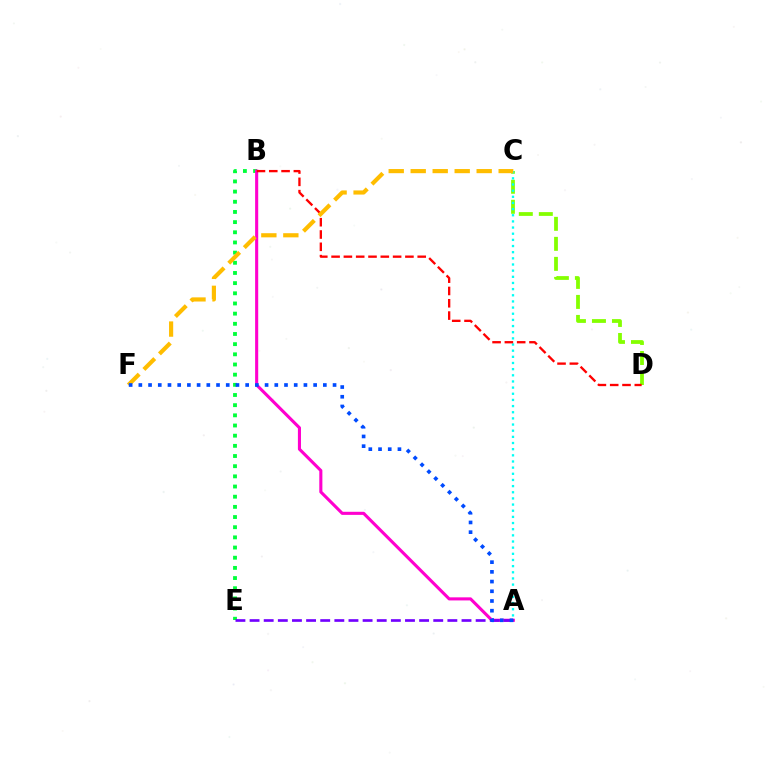{('B', 'E'): [{'color': '#00ff39', 'line_style': 'dotted', 'thickness': 2.76}], ('C', 'D'): [{'color': '#84ff00', 'line_style': 'dashed', 'thickness': 2.72}], ('A', 'B'): [{'color': '#ff00cf', 'line_style': 'solid', 'thickness': 2.22}], ('A', 'C'): [{'color': '#00fff6', 'line_style': 'dotted', 'thickness': 1.67}], ('B', 'D'): [{'color': '#ff0000', 'line_style': 'dashed', 'thickness': 1.67}], ('A', 'E'): [{'color': '#7200ff', 'line_style': 'dashed', 'thickness': 1.92}], ('C', 'F'): [{'color': '#ffbd00', 'line_style': 'dashed', 'thickness': 2.99}], ('A', 'F'): [{'color': '#004bff', 'line_style': 'dotted', 'thickness': 2.64}]}